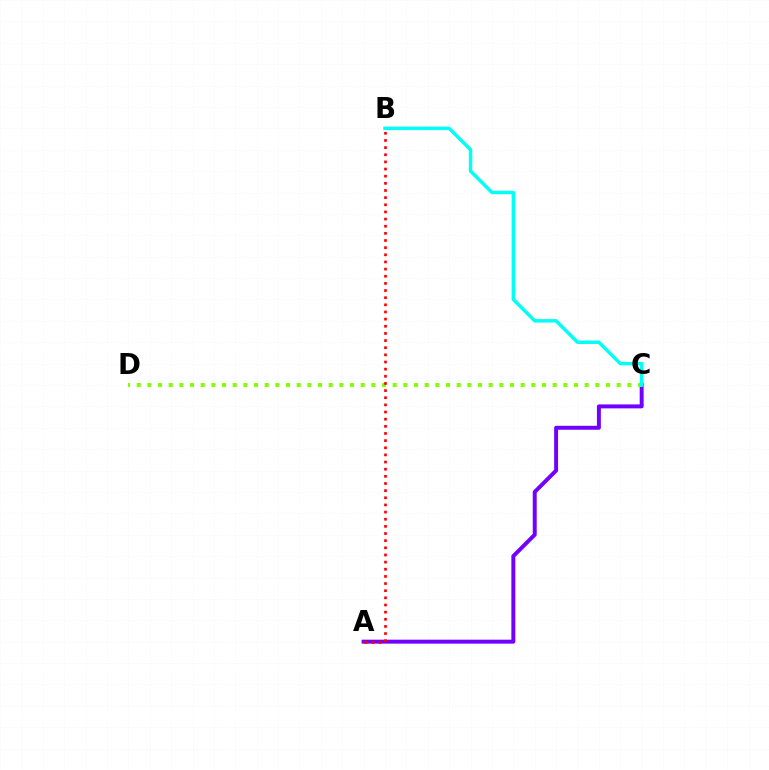{('A', 'C'): [{'color': '#7200ff', 'line_style': 'solid', 'thickness': 2.85}], ('C', 'D'): [{'color': '#84ff00', 'line_style': 'dotted', 'thickness': 2.9}], ('B', 'C'): [{'color': '#00fff6', 'line_style': 'solid', 'thickness': 2.49}], ('A', 'B'): [{'color': '#ff0000', 'line_style': 'dotted', 'thickness': 1.94}]}